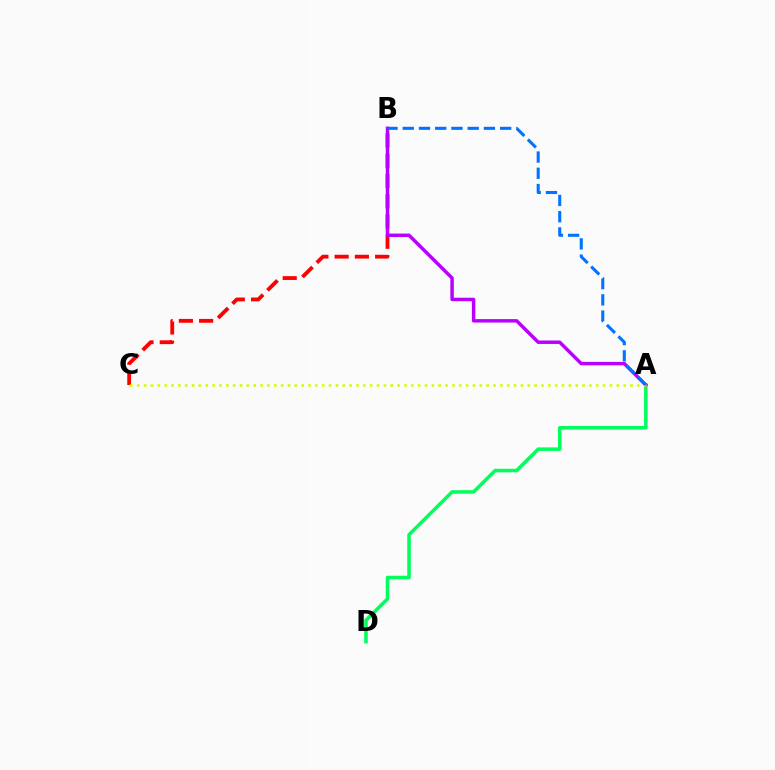{('A', 'D'): [{'color': '#00ff5c', 'line_style': 'solid', 'thickness': 2.54}], ('B', 'C'): [{'color': '#ff0000', 'line_style': 'dashed', 'thickness': 2.75}], ('A', 'B'): [{'color': '#b900ff', 'line_style': 'solid', 'thickness': 2.48}, {'color': '#0074ff', 'line_style': 'dashed', 'thickness': 2.21}], ('A', 'C'): [{'color': '#d1ff00', 'line_style': 'dotted', 'thickness': 1.86}]}